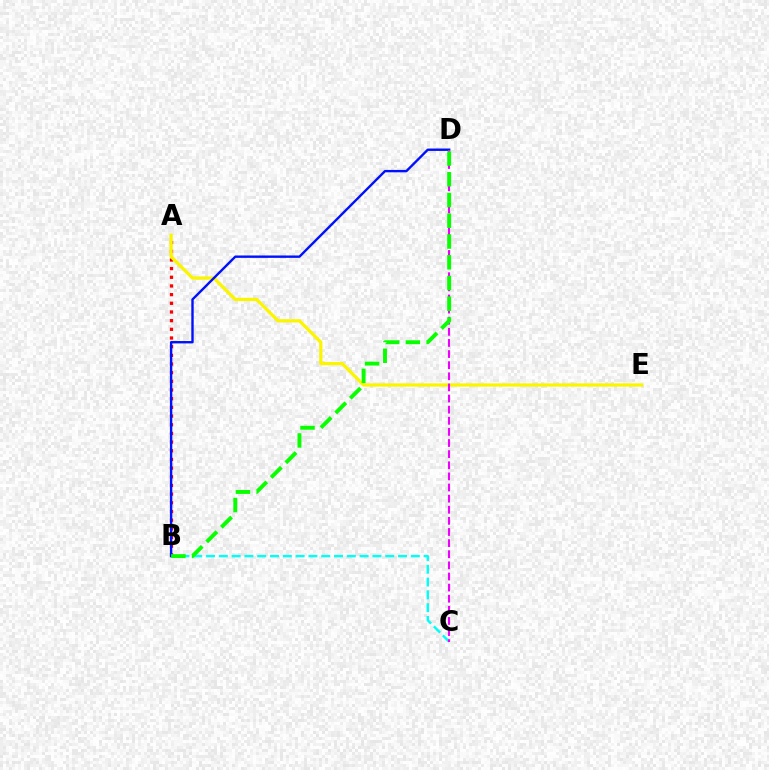{('B', 'C'): [{'color': '#00fff6', 'line_style': 'dashed', 'thickness': 1.74}], ('A', 'B'): [{'color': '#ff0000', 'line_style': 'dotted', 'thickness': 2.36}], ('A', 'E'): [{'color': '#fcf500', 'line_style': 'solid', 'thickness': 2.35}], ('B', 'D'): [{'color': '#0010ff', 'line_style': 'solid', 'thickness': 1.72}, {'color': '#08ff00', 'line_style': 'dashed', 'thickness': 2.82}], ('C', 'D'): [{'color': '#ee00ff', 'line_style': 'dashed', 'thickness': 1.51}]}